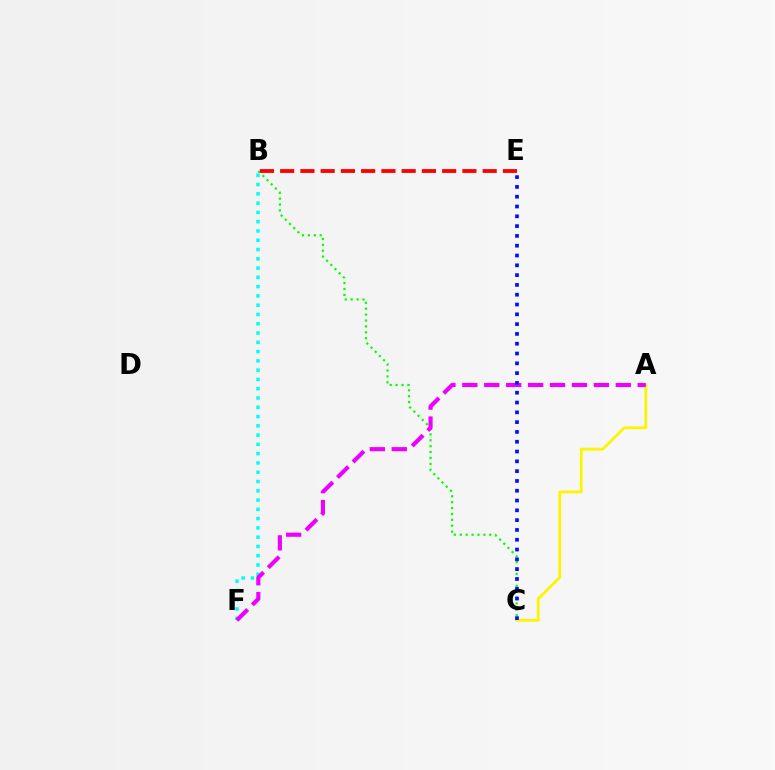{('B', 'C'): [{'color': '#08ff00', 'line_style': 'dotted', 'thickness': 1.6}], ('A', 'C'): [{'color': '#fcf500', 'line_style': 'solid', 'thickness': 2.01}], ('B', 'F'): [{'color': '#00fff6', 'line_style': 'dotted', 'thickness': 2.52}], ('A', 'F'): [{'color': '#ee00ff', 'line_style': 'dashed', 'thickness': 2.98}], ('B', 'E'): [{'color': '#ff0000', 'line_style': 'dashed', 'thickness': 2.75}], ('C', 'E'): [{'color': '#0010ff', 'line_style': 'dotted', 'thickness': 2.66}]}